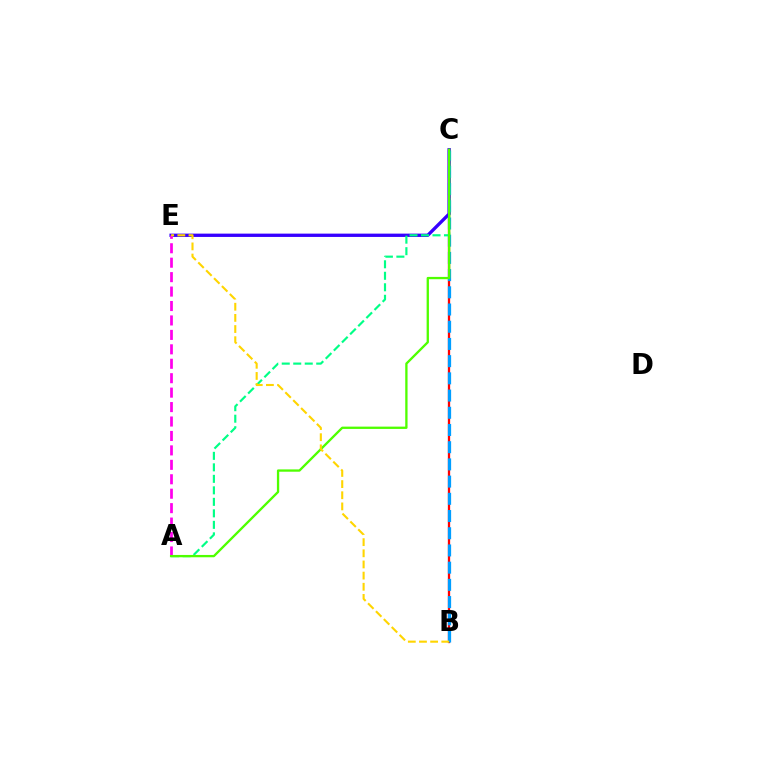{('B', 'C'): [{'color': '#ff0000', 'line_style': 'solid', 'thickness': 1.66}, {'color': '#009eff', 'line_style': 'dashed', 'thickness': 2.34}], ('C', 'E'): [{'color': '#3700ff', 'line_style': 'solid', 'thickness': 2.39}], ('A', 'C'): [{'color': '#00ff86', 'line_style': 'dashed', 'thickness': 1.56}, {'color': '#4fff00', 'line_style': 'solid', 'thickness': 1.67}], ('A', 'E'): [{'color': '#ff00ed', 'line_style': 'dashed', 'thickness': 1.96}], ('B', 'E'): [{'color': '#ffd500', 'line_style': 'dashed', 'thickness': 1.51}]}